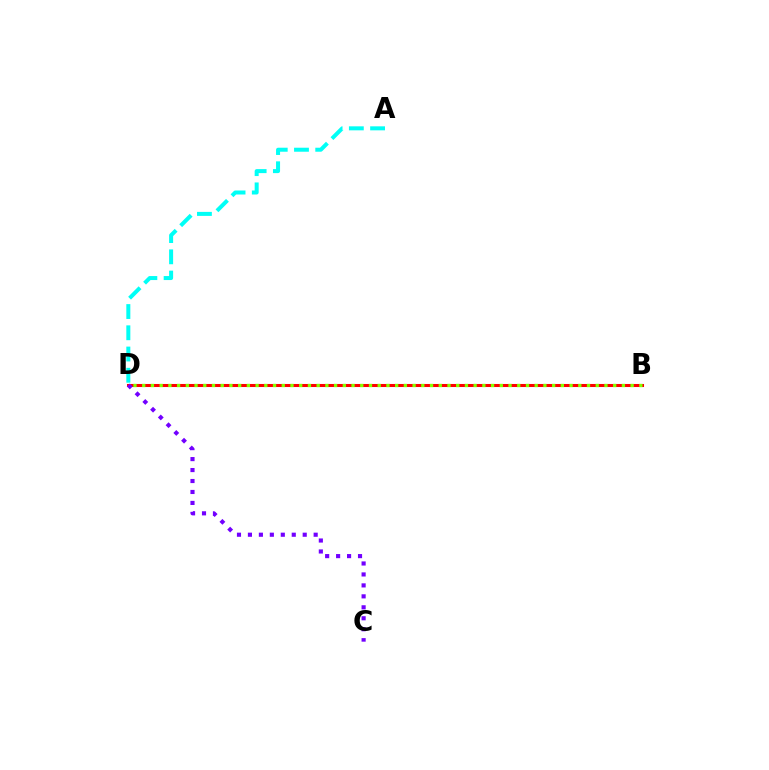{('B', 'D'): [{'color': '#ff0000', 'line_style': 'solid', 'thickness': 2.2}, {'color': '#84ff00', 'line_style': 'dotted', 'thickness': 2.37}], ('A', 'D'): [{'color': '#00fff6', 'line_style': 'dashed', 'thickness': 2.89}], ('C', 'D'): [{'color': '#7200ff', 'line_style': 'dotted', 'thickness': 2.98}]}